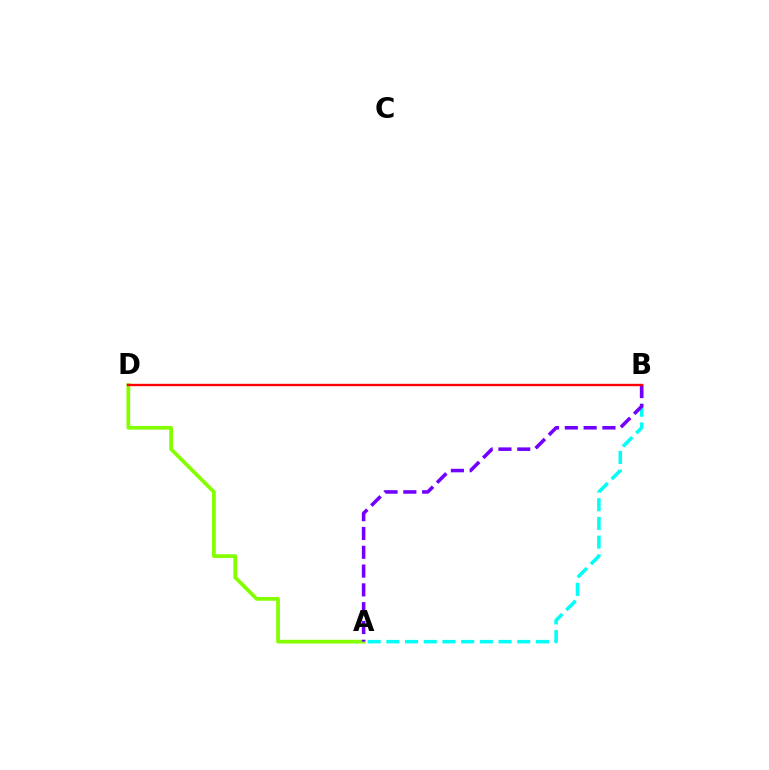{('A', 'B'): [{'color': '#00fff6', 'line_style': 'dashed', 'thickness': 2.54}, {'color': '#7200ff', 'line_style': 'dashed', 'thickness': 2.55}], ('A', 'D'): [{'color': '#84ff00', 'line_style': 'solid', 'thickness': 2.69}], ('B', 'D'): [{'color': '#ff0000', 'line_style': 'solid', 'thickness': 1.69}]}